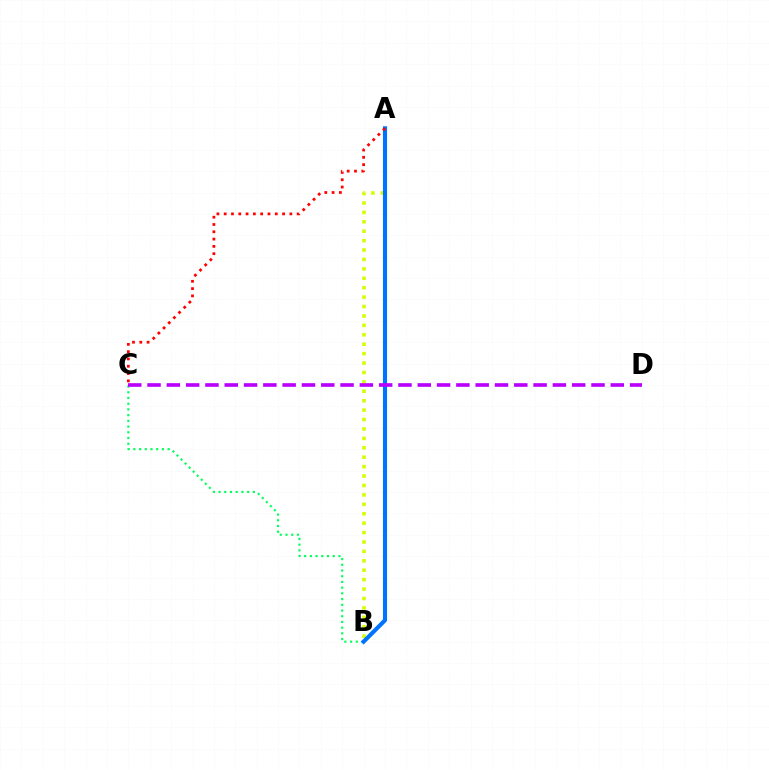{('B', 'C'): [{'color': '#00ff5c', 'line_style': 'dotted', 'thickness': 1.55}], ('A', 'B'): [{'color': '#d1ff00', 'line_style': 'dotted', 'thickness': 2.56}, {'color': '#0074ff', 'line_style': 'solid', 'thickness': 2.95}], ('A', 'C'): [{'color': '#ff0000', 'line_style': 'dotted', 'thickness': 1.98}], ('C', 'D'): [{'color': '#b900ff', 'line_style': 'dashed', 'thickness': 2.62}]}